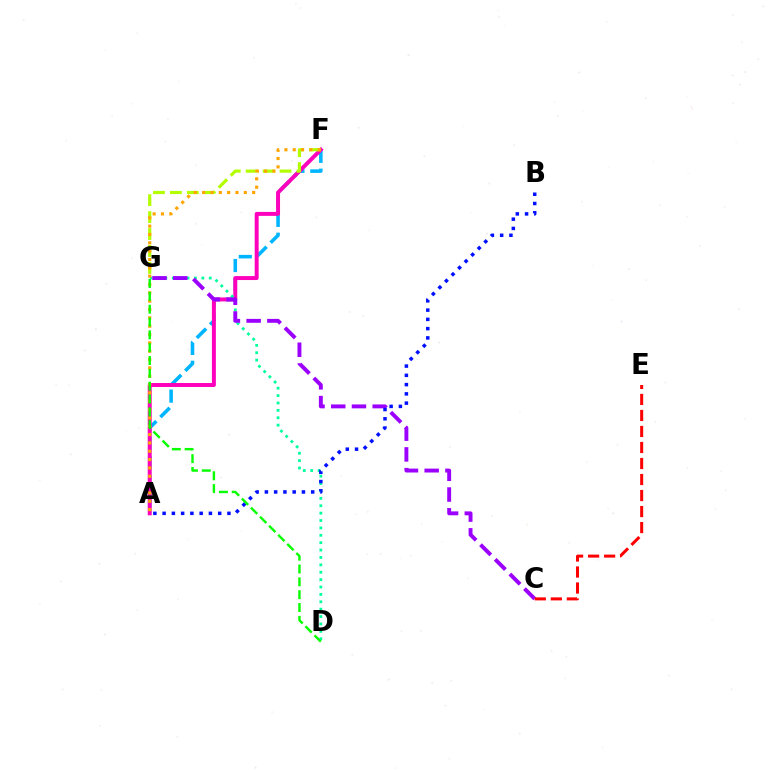{('A', 'F'): [{'color': '#00b5ff', 'line_style': 'dashed', 'thickness': 2.56}, {'color': '#ff00bd', 'line_style': 'solid', 'thickness': 2.85}, {'color': '#ffa500', 'line_style': 'dotted', 'thickness': 2.27}], ('D', 'G'): [{'color': '#00ff9d', 'line_style': 'dotted', 'thickness': 2.01}, {'color': '#08ff00', 'line_style': 'dashed', 'thickness': 1.74}], ('C', 'G'): [{'color': '#9b00ff', 'line_style': 'dashed', 'thickness': 2.82}], ('F', 'G'): [{'color': '#b3ff00', 'line_style': 'dashed', 'thickness': 2.3}], ('C', 'E'): [{'color': '#ff0000', 'line_style': 'dashed', 'thickness': 2.18}], ('A', 'B'): [{'color': '#0010ff', 'line_style': 'dotted', 'thickness': 2.52}]}